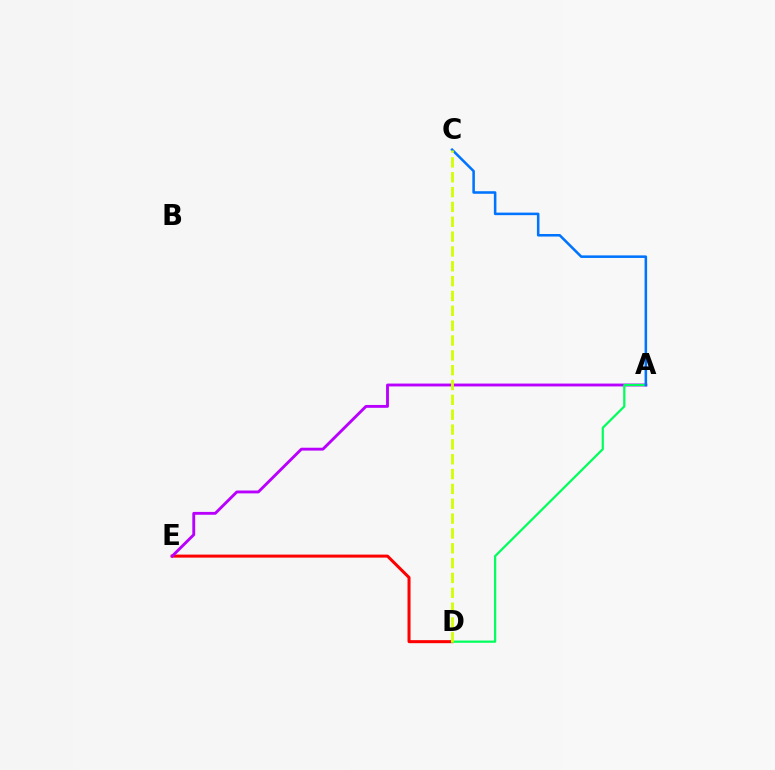{('D', 'E'): [{'color': '#ff0000', 'line_style': 'solid', 'thickness': 2.18}], ('A', 'E'): [{'color': '#b900ff', 'line_style': 'solid', 'thickness': 2.06}], ('A', 'D'): [{'color': '#00ff5c', 'line_style': 'solid', 'thickness': 1.6}], ('A', 'C'): [{'color': '#0074ff', 'line_style': 'solid', 'thickness': 1.84}], ('C', 'D'): [{'color': '#d1ff00', 'line_style': 'dashed', 'thickness': 2.02}]}